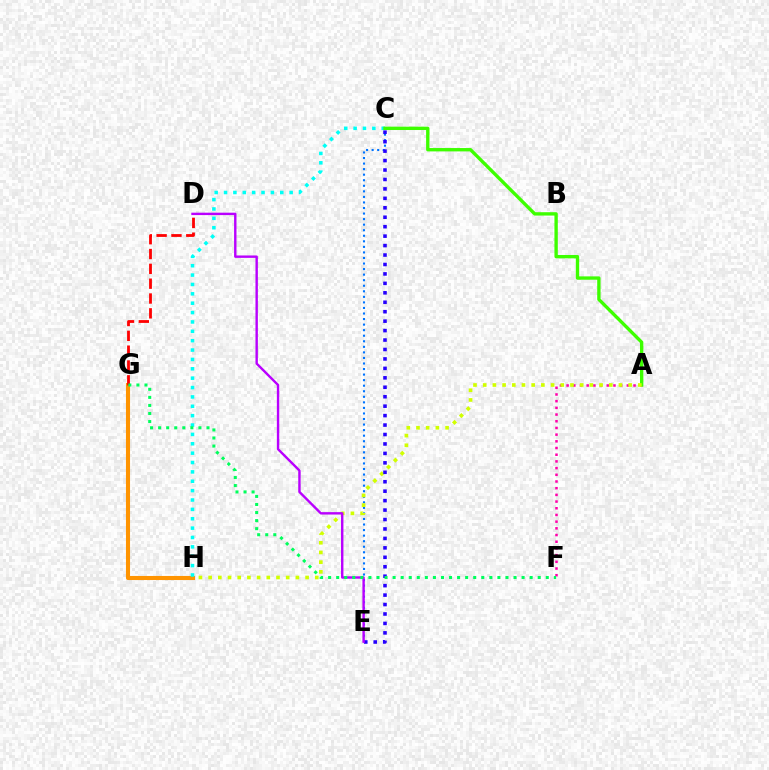{('G', 'H'): [{'color': '#ff9400', 'line_style': 'solid', 'thickness': 2.94}], ('A', 'F'): [{'color': '#ff00ac', 'line_style': 'dotted', 'thickness': 1.82}], ('C', 'H'): [{'color': '#00fff6', 'line_style': 'dotted', 'thickness': 2.55}], ('D', 'G'): [{'color': '#ff0000', 'line_style': 'dashed', 'thickness': 2.01}], ('C', 'E'): [{'color': '#0074ff', 'line_style': 'dotted', 'thickness': 1.51}, {'color': '#2500ff', 'line_style': 'dotted', 'thickness': 2.57}], ('A', 'C'): [{'color': '#3dff00', 'line_style': 'solid', 'thickness': 2.42}], ('A', 'H'): [{'color': '#d1ff00', 'line_style': 'dotted', 'thickness': 2.63}], ('D', 'E'): [{'color': '#b900ff', 'line_style': 'solid', 'thickness': 1.73}], ('F', 'G'): [{'color': '#00ff5c', 'line_style': 'dotted', 'thickness': 2.19}]}